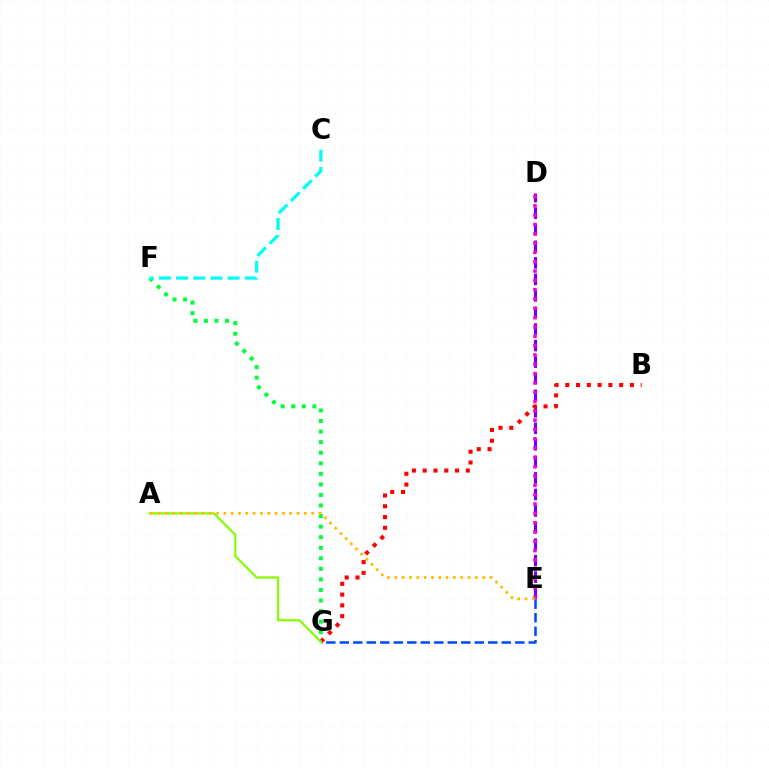{('F', 'G'): [{'color': '#00ff39', 'line_style': 'dotted', 'thickness': 2.87}], ('D', 'E'): [{'color': '#7200ff', 'line_style': 'dashed', 'thickness': 2.25}, {'color': '#ff00cf', 'line_style': 'dotted', 'thickness': 2.53}], ('E', 'G'): [{'color': '#004bff', 'line_style': 'dashed', 'thickness': 1.83}], ('B', 'G'): [{'color': '#ff0000', 'line_style': 'dotted', 'thickness': 2.93}], ('C', 'F'): [{'color': '#00fff6', 'line_style': 'dashed', 'thickness': 2.34}], ('A', 'G'): [{'color': '#84ff00', 'line_style': 'solid', 'thickness': 1.6}], ('A', 'E'): [{'color': '#ffbd00', 'line_style': 'dotted', 'thickness': 1.99}]}